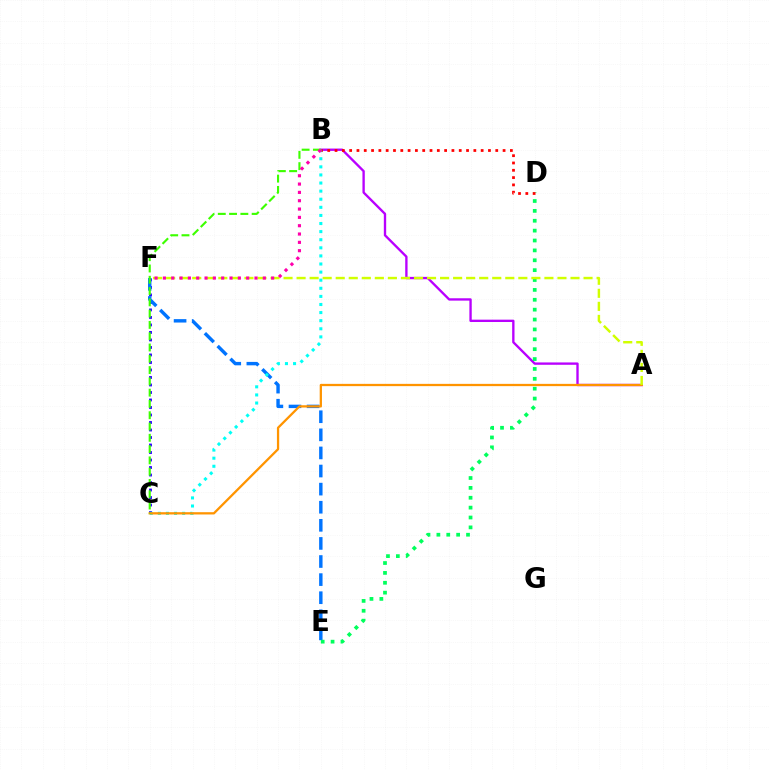{('C', 'F'): [{'color': '#2500ff', 'line_style': 'dotted', 'thickness': 2.04}], ('E', 'F'): [{'color': '#0074ff', 'line_style': 'dashed', 'thickness': 2.46}], ('A', 'B'): [{'color': '#b900ff', 'line_style': 'solid', 'thickness': 1.69}], ('B', 'C'): [{'color': '#00fff6', 'line_style': 'dotted', 'thickness': 2.2}, {'color': '#3dff00', 'line_style': 'dashed', 'thickness': 1.53}], ('D', 'E'): [{'color': '#00ff5c', 'line_style': 'dotted', 'thickness': 2.68}], ('A', 'C'): [{'color': '#ff9400', 'line_style': 'solid', 'thickness': 1.64}], ('B', 'D'): [{'color': '#ff0000', 'line_style': 'dotted', 'thickness': 1.98}], ('A', 'F'): [{'color': '#d1ff00', 'line_style': 'dashed', 'thickness': 1.77}], ('B', 'F'): [{'color': '#ff00ac', 'line_style': 'dotted', 'thickness': 2.26}]}